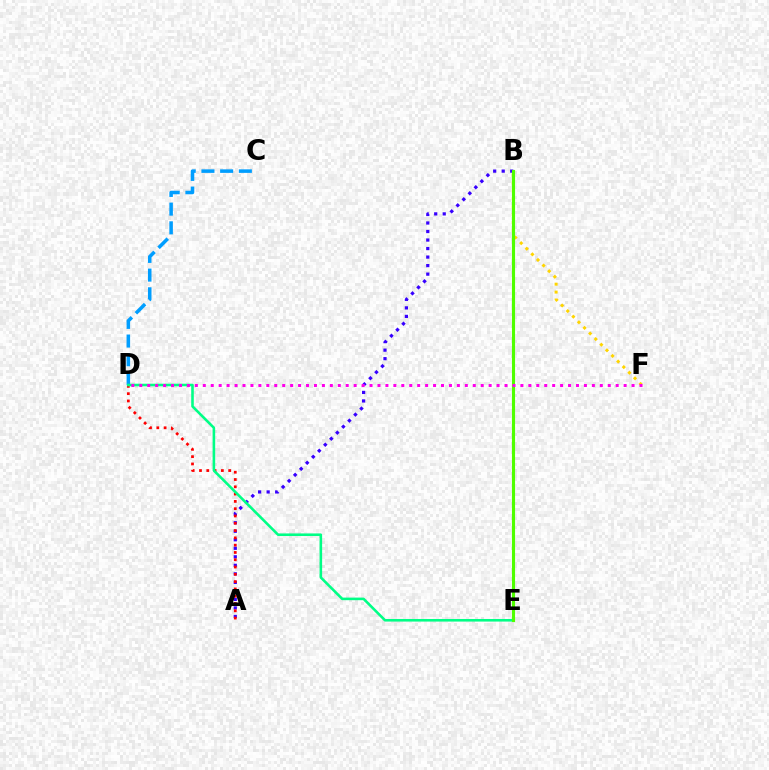{('A', 'B'): [{'color': '#3700ff', 'line_style': 'dotted', 'thickness': 2.32}], ('B', 'F'): [{'color': '#ffd500', 'line_style': 'dotted', 'thickness': 2.15}], ('A', 'D'): [{'color': '#ff0000', 'line_style': 'dotted', 'thickness': 1.98}], ('C', 'D'): [{'color': '#009eff', 'line_style': 'dashed', 'thickness': 2.54}], ('D', 'E'): [{'color': '#00ff86', 'line_style': 'solid', 'thickness': 1.86}], ('B', 'E'): [{'color': '#4fff00', 'line_style': 'solid', 'thickness': 2.25}], ('D', 'F'): [{'color': '#ff00ed', 'line_style': 'dotted', 'thickness': 2.16}]}